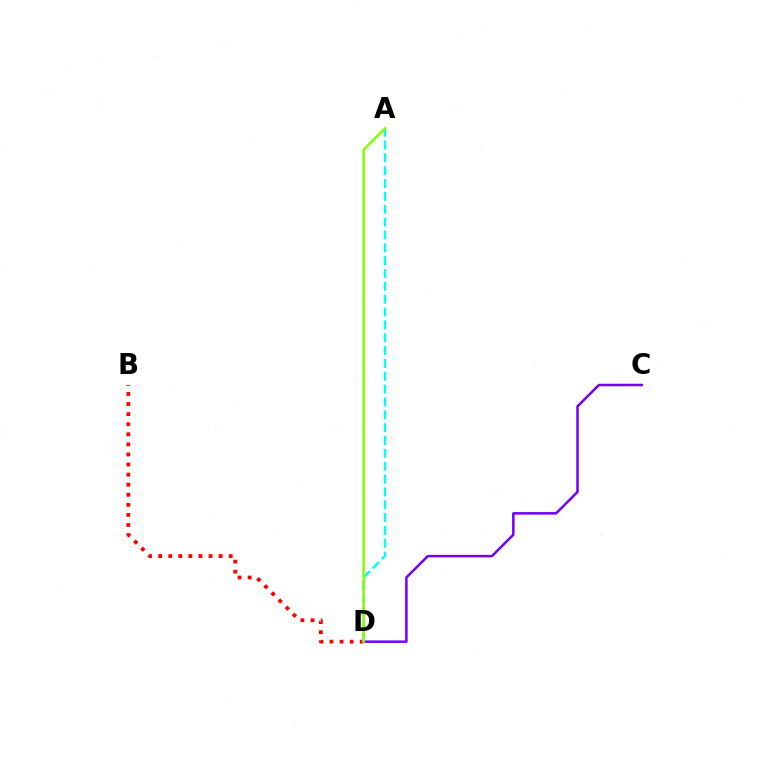{('C', 'D'): [{'color': '#7200ff', 'line_style': 'solid', 'thickness': 1.81}], ('B', 'D'): [{'color': '#ff0000', 'line_style': 'dotted', 'thickness': 2.74}], ('A', 'D'): [{'color': '#00fff6', 'line_style': 'dashed', 'thickness': 1.75}, {'color': '#84ff00', 'line_style': 'solid', 'thickness': 1.83}]}